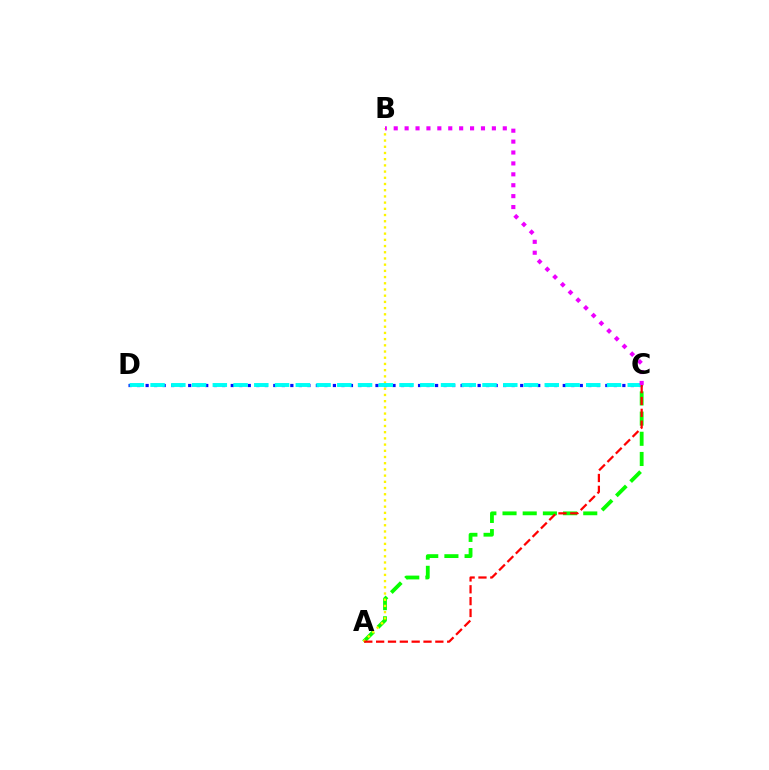{('A', 'C'): [{'color': '#08ff00', 'line_style': 'dashed', 'thickness': 2.74}, {'color': '#ff0000', 'line_style': 'dashed', 'thickness': 1.61}], ('A', 'B'): [{'color': '#fcf500', 'line_style': 'dotted', 'thickness': 1.69}], ('C', 'D'): [{'color': '#0010ff', 'line_style': 'dotted', 'thickness': 2.31}, {'color': '#00fff6', 'line_style': 'dashed', 'thickness': 2.82}], ('B', 'C'): [{'color': '#ee00ff', 'line_style': 'dotted', 'thickness': 2.96}]}